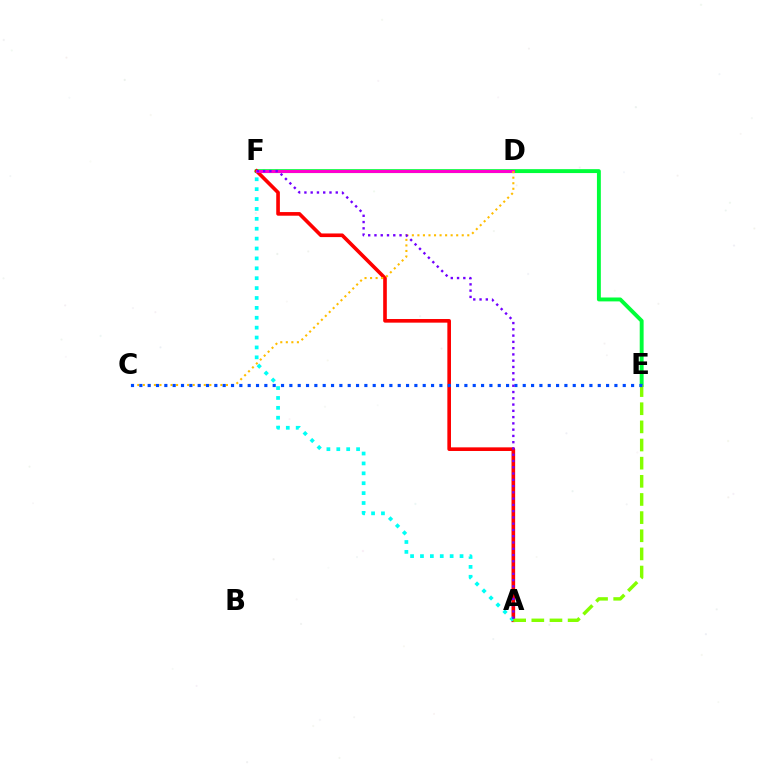{('E', 'F'): [{'color': '#00ff39', 'line_style': 'solid', 'thickness': 2.81}], ('A', 'F'): [{'color': '#ff0000', 'line_style': 'solid', 'thickness': 2.62}, {'color': '#00fff6', 'line_style': 'dotted', 'thickness': 2.69}, {'color': '#7200ff', 'line_style': 'dotted', 'thickness': 1.7}], ('D', 'F'): [{'color': '#ff00cf', 'line_style': 'solid', 'thickness': 2.19}], ('C', 'D'): [{'color': '#ffbd00', 'line_style': 'dotted', 'thickness': 1.51}], ('A', 'E'): [{'color': '#84ff00', 'line_style': 'dashed', 'thickness': 2.47}], ('C', 'E'): [{'color': '#004bff', 'line_style': 'dotted', 'thickness': 2.26}]}